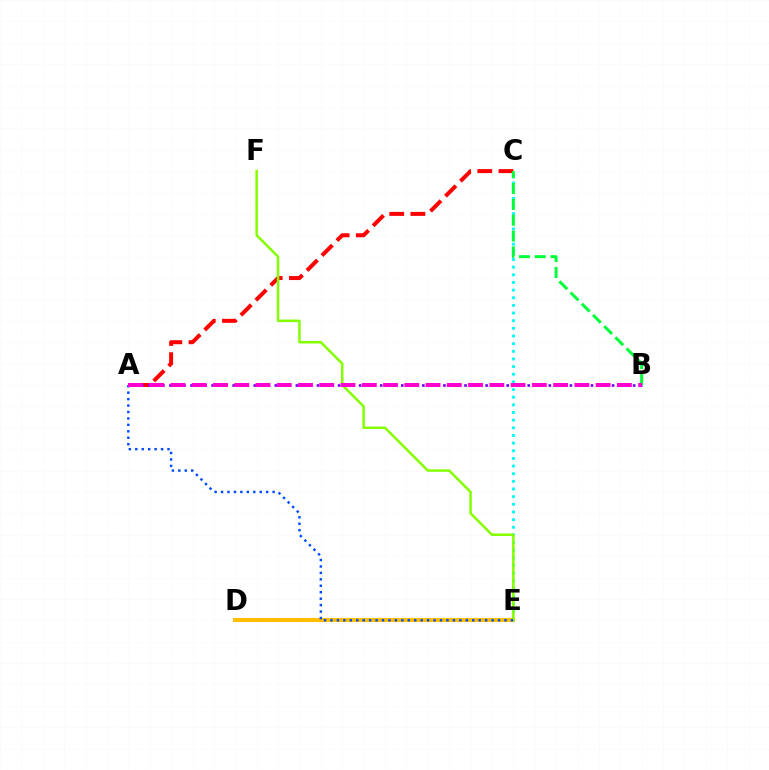{('A', 'C'): [{'color': '#ff0000', 'line_style': 'dashed', 'thickness': 2.87}], ('C', 'E'): [{'color': '#00fff6', 'line_style': 'dotted', 'thickness': 2.08}], ('A', 'B'): [{'color': '#7200ff', 'line_style': 'dotted', 'thickness': 1.91}, {'color': '#ff00cf', 'line_style': 'dashed', 'thickness': 2.89}], ('D', 'E'): [{'color': '#ffbd00', 'line_style': 'solid', 'thickness': 2.95}], ('B', 'C'): [{'color': '#00ff39', 'line_style': 'dashed', 'thickness': 2.15}], ('E', 'F'): [{'color': '#84ff00', 'line_style': 'solid', 'thickness': 1.8}], ('A', 'E'): [{'color': '#004bff', 'line_style': 'dotted', 'thickness': 1.75}]}